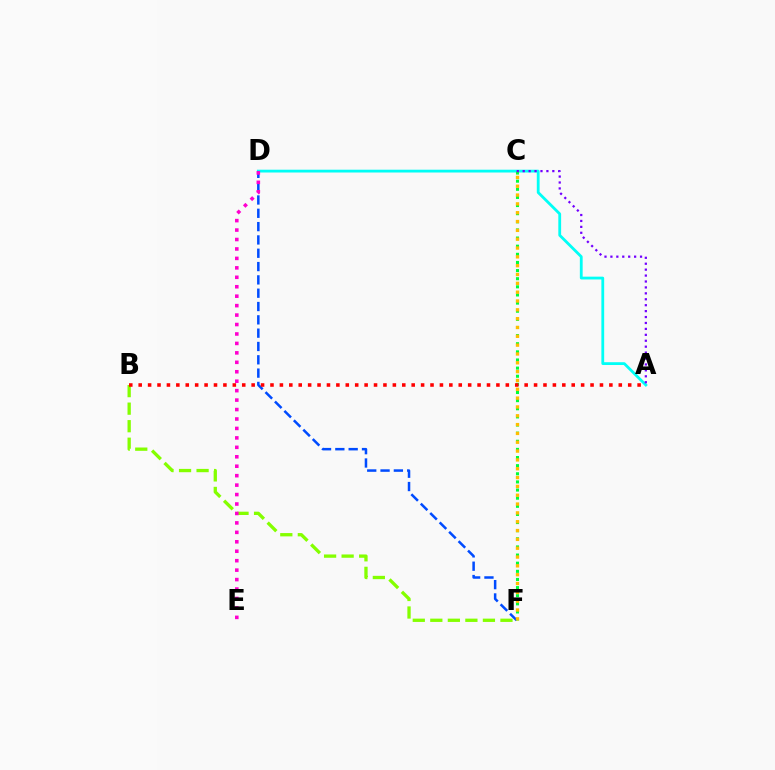{('A', 'D'): [{'color': '#00fff6', 'line_style': 'solid', 'thickness': 2.02}], ('B', 'F'): [{'color': '#84ff00', 'line_style': 'dashed', 'thickness': 2.38}], ('D', 'F'): [{'color': '#004bff', 'line_style': 'dashed', 'thickness': 1.81}], ('C', 'F'): [{'color': '#00ff39', 'line_style': 'dotted', 'thickness': 2.21}, {'color': '#ffbd00', 'line_style': 'dotted', 'thickness': 2.4}], ('D', 'E'): [{'color': '#ff00cf', 'line_style': 'dotted', 'thickness': 2.57}], ('A', 'C'): [{'color': '#7200ff', 'line_style': 'dotted', 'thickness': 1.61}], ('A', 'B'): [{'color': '#ff0000', 'line_style': 'dotted', 'thickness': 2.56}]}